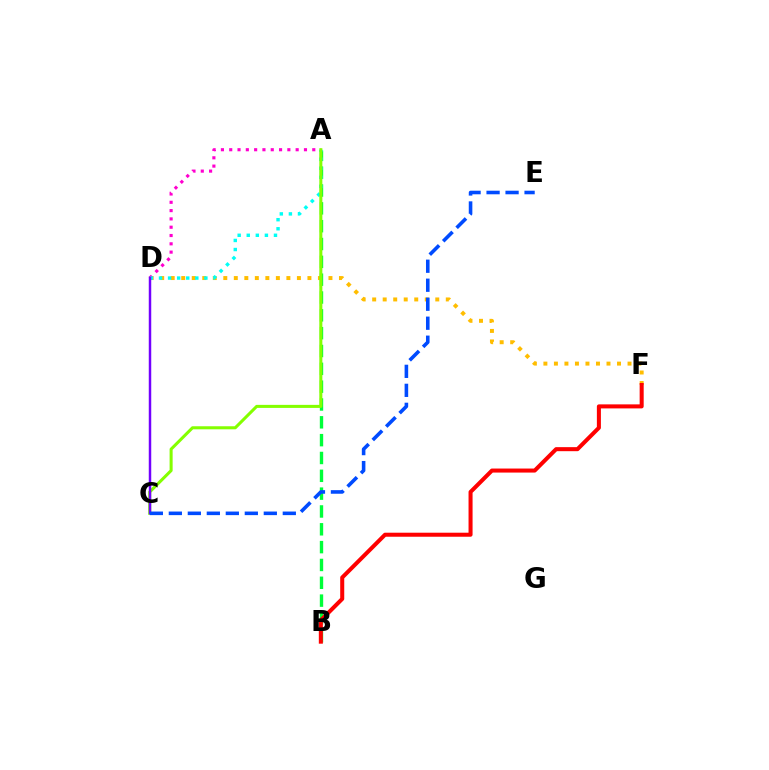{('D', 'F'): [{'color': '#ffbd00', 'line_style': 'dotted', 'thickness': 2.86}], ('A', 'B'): [{'color': '#00ff39', 'line_style': 'dashed', 'thickness': 2.42}], ('A', 'D'): [{'color': '#ff00cf', 'line_style': 'dotted', 'thickness': 2.26}, {'color': '#00fff6', 'line_style': 'dotted', 'thickness': 2.47}], ('A', 'C'): [{'color': '#84ff00', 'line_style': 'solid', 'thickness': 2.19}], ('B', 'F'): [{'color': '#ff0000', 'line_style': 'solid', 'thickness': 2.9}], ('C', 'D'): [{'color': '#7200ff', 'line_style': 'solid', 'thickness': 1.78}], ('C', 'E'): [{'color': '#004bff', 'line_style': 'dashed', 'thickness': 2.58}]}